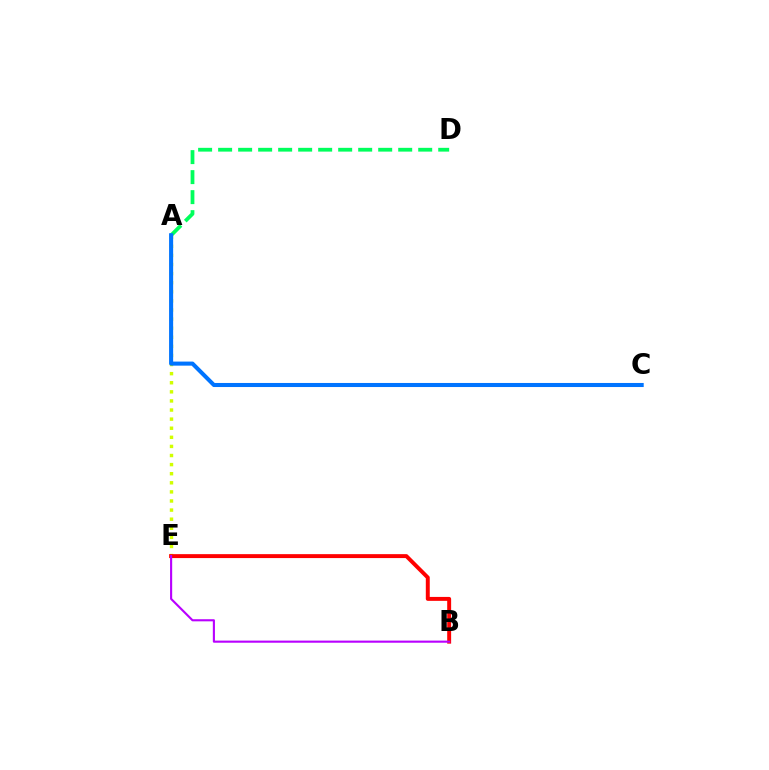{('A', 'D'): [{'color': '#00ff5c', 'line_style': 'dashed', 'thickness': 2.72}], ('A', 'E'): [{'color': '#d1ff00', 'line_style': 'dotted', 'thickness': 2.47}], ('A', 'C'): [{'color': '#0074ff', 'line_style': 'solid', 'thickness': 2.93}], ('B', 'E'): [{'color': '#ff0000', 'line_style': 'solid', 'thickness': 2.83}, {'color': '#b900ff', 'line_style': 'solid', 'thickness': 1.53}]}